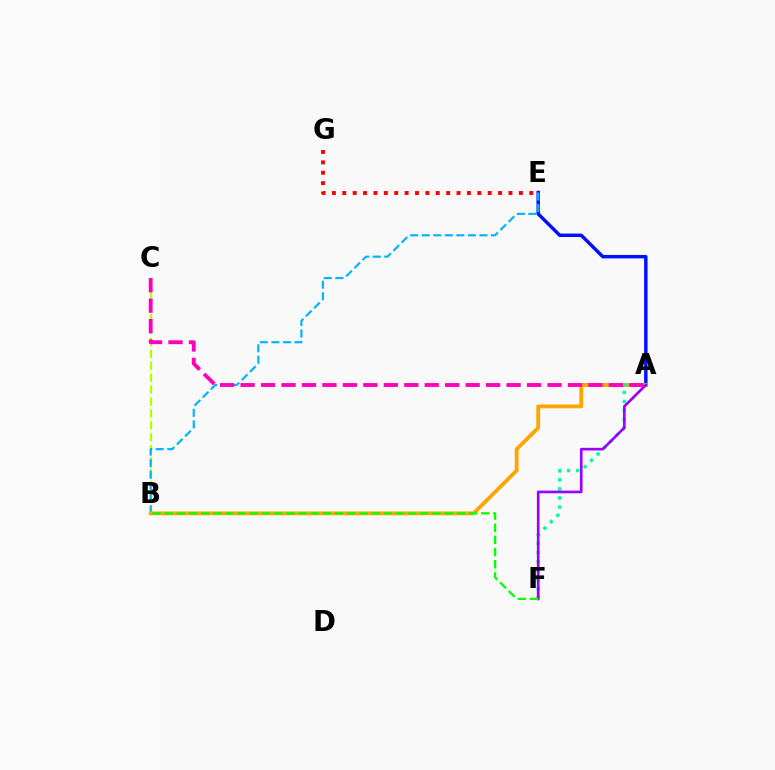{('A', 'E'): [{'color': '#0010ff', 'line_style': 'solid', 'thickness': 2.48}], ('B', 'C'): [{'color': '#b3ff00', 'line_style': 'dashed', 'thickness': 1.62}], ('B', 'E'): [{'color': '#00b5ff', 'line_style': 'dashed', 'thickness': 1.57}], ('A', 'B'): [{'color': '#ffa500', 'line_style': 'solid', 'thickness': 2.75}], ('A', 'F'): [{'color': '#00ff9d', 'line_style': 'dotted', 'thickness': 2.46}, {'color': '#9b00ff', 'line_style': 'solid', 'thickness': 1.91}], ('E', 'G'): [{'color': '#ff0000', 'line_style': 'dotted', 'thickness': 2.82}], ('A', 'C'): [{'color': '#ff00bd', 'line_style': 'dashed', 'thickness': 2.78}], ('B', 'F'): [{'color': '#08ff00', 'line_style': 'dashed', 'thickness': 1.65}]}